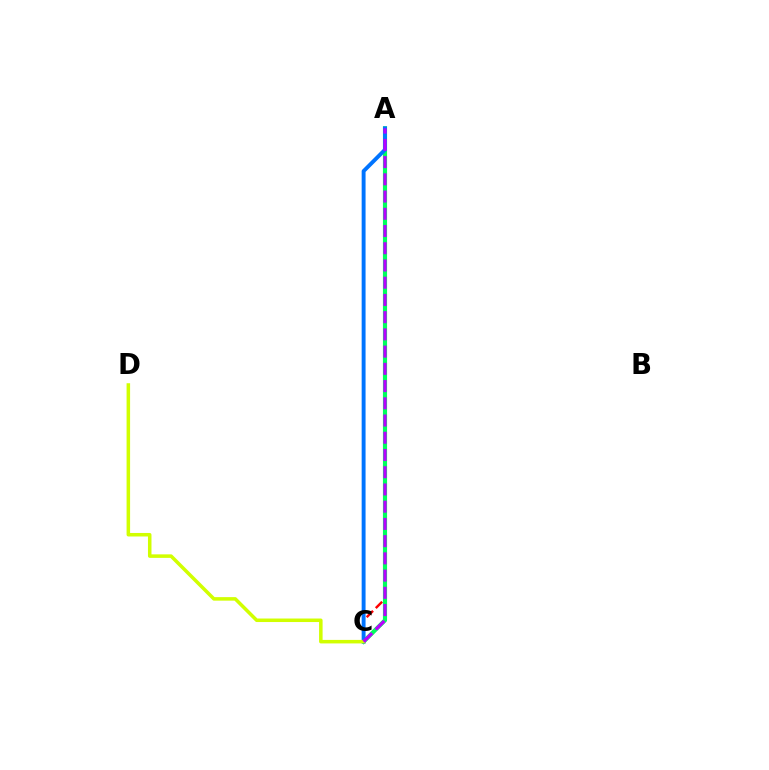{('A', 'C'): [{'color': '#ff0000', 'line_style': 'dashed', 'thickness': 1.75}, {'color': '#00ff5c', 'line_style': 'solid', 'thickness': 2.98}, {'color': '#0074ff', 'line_style': 'solid', 'thickness': 2.81}, {'color': '#b900ff', 'line_style': 'dashed', 'thickness': 2.34}], ('C', 'D'): [{'color': '#d1ff00', 'line_style': 'solid', 'thickness': 2.53}]}